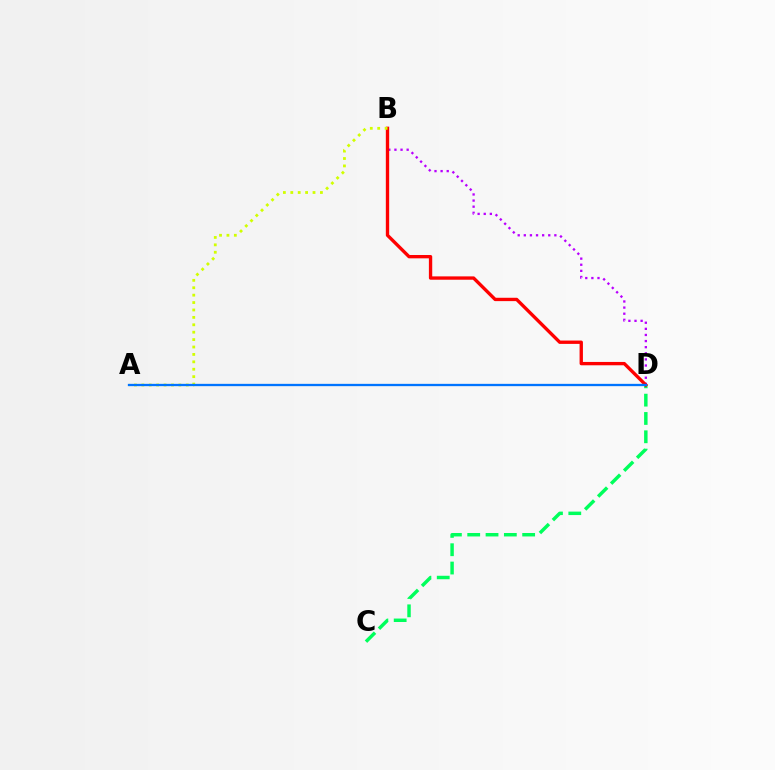{('B', 'D'): [{'color': '#b900ff', 'line_style': 'dotted', 'thickness': 1.66}, {'color': '#ff0000', 'line_style': 'solid', 'thickness': 2.41}], ('C', 'D'): [{'color': '#00ff5c', 'line_style': 'dashed', 'thickness': 2.49}], ('A', 'B'): [{'color': '#d1ff00', 'line_style': 'dotted', 'thickness': 2.01}], ('A', 'D'): [{'color': '#0074ff', 'line_style': 'solid', 'thickness': 1.66}]}